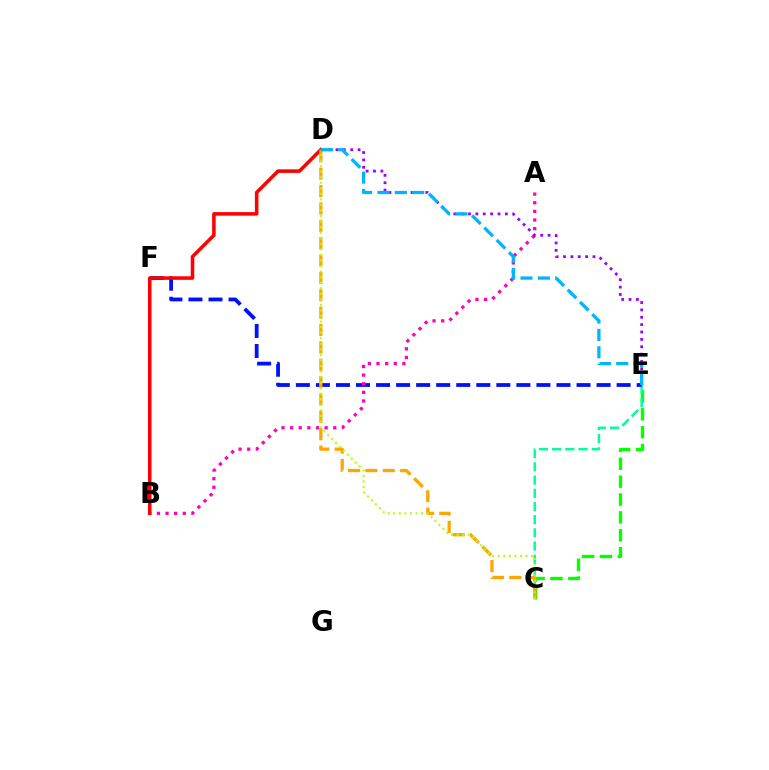{('C', 'E'): [{'color': '#08ff00', 'line_style': 'dashed', 'thickness': 2.43}, {'color': '#00ff9d', 'line_style': 'dashed', 'thickness': 1.79}], ('E', 'F'): [{'color': '#0010ff', 'line_style': 'dashed', 'thickness': 2.72}], ('A', 'B'): [{'color': '#ff00bd', 'line_style': 'dotted', 'thickness': 2.34}], ('B', 'D'): [{'color': '#ff0000', 'line_style': 'solid', 'thickness': 2.55}], ('C', 'D'): [{'color': '#ffa500', 'line_style': 'dashed', 'thickness': 2.36}, {'color': '#b3ff00', 'line_style': 'dotted', 'thickness': 1.51}], ('D', 'E'): [{'color': '#9b00ff', 'line_style': 'dotted', 'thickness': 2.0}, {'color': '#00b5ff', 'line_style': 'dashed', 'thickness': 2.36}]}